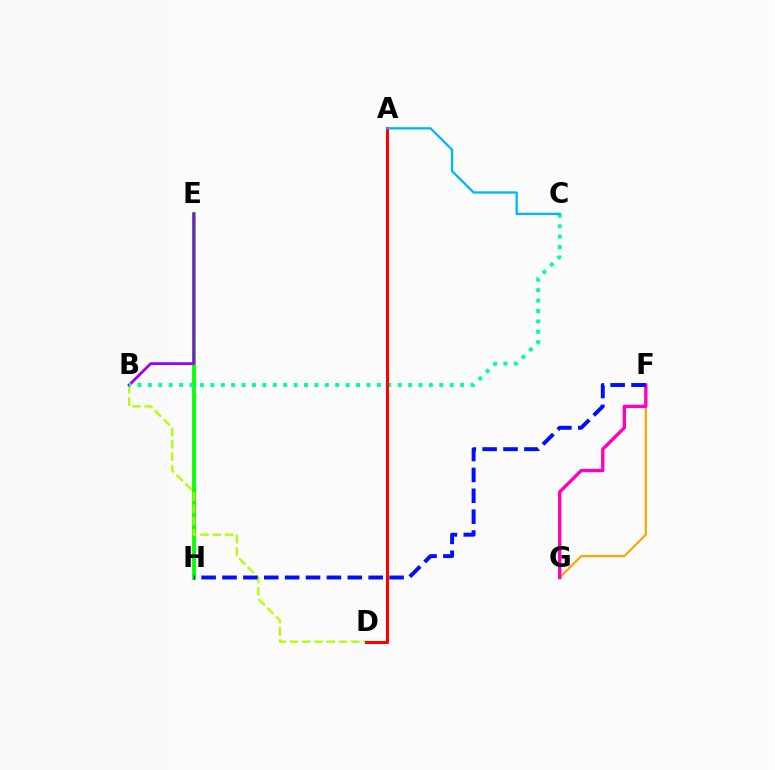{('E', 'H'): [{'color': '#08ff00', 'line_style': 'solid', 'thickness': 2.76}], ('B', 'D'): [{'color': '#b3ff00', 'line_style': 'dashed', 'thickness': 1.66}], ('F', 'G'): [{'color': '#ffa500', 'line_style': 'solid', 'thickness': 1.57}, {'color': '#ff00bd', 'line_style': 'solid', 'thickness': 2.41}], ('B', 'E'): [{'color': '#9b00ff', 'line_style': 'solid', 'thickness': 1.99}], ('B', 'C'): [{'color': '#00ff9d', 'line_style': 'dotted', 'thickness': 2.83}], ('F', 'H'): [{'color': '#0010ff', 'line_style': 'dashed', 'thickness': 2.84}], ('A', 'D'): [{'color': '#ff0000', 'line_style': 'solid', 'thickness': 2.19}], ('A', 'C'): [{'color': '#00b5ff', 'line_style': 'solid', 'thickness': 1.65}]}